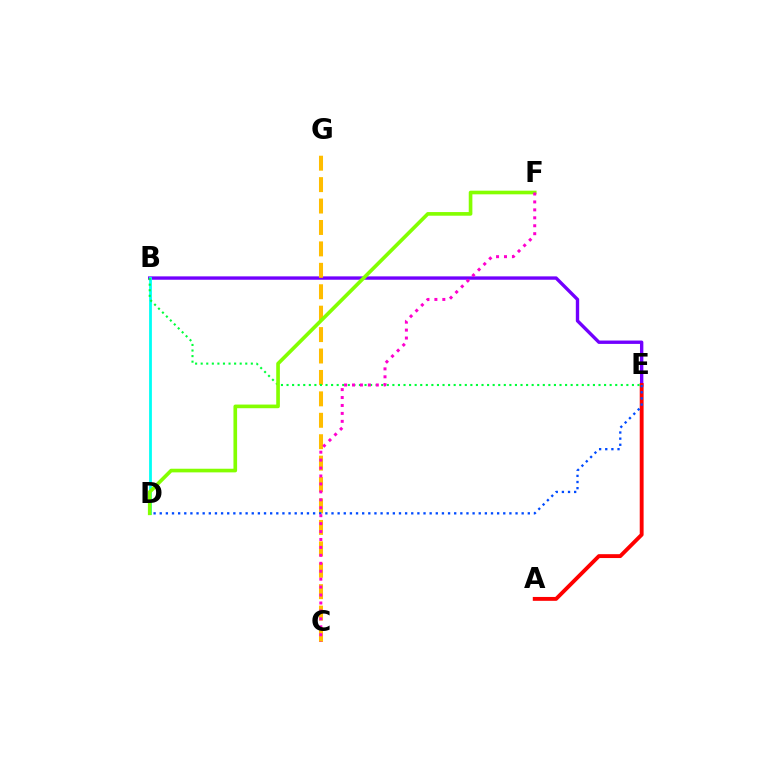{('B', 'E'): [{'color': '#7200ff', 'line_style': 'solid', 'thickness': 2.42}, {'color': '#00ff39', 'line_style': 'dotted', 'thickness': 1.51}], ('C', 'G'): [{'color': '#ffbd00', 'line_style': 'dashed', 'thickness': 2.91}], ('A', 'E'): [{'color': '#ff0000', 'line_style': 'solid', 'thickness': 2.79}], ('B', 'D'): [{'color': '#00fff6', 'line_style': 'solid', 'thickness': 2.0}], ('D', 'E'): [{'color': '#004bff', 'line_style': 'dotted', 'thickness': 1.67}], ('D', 'F'): [{'color': '#84ff00', 'line_style': 'solid', 'thickness': 2.62}], ('C', 'F'): [{'color': '#ff00cf', 'line_style': 'dotted', 'thickness': 2.16}]}